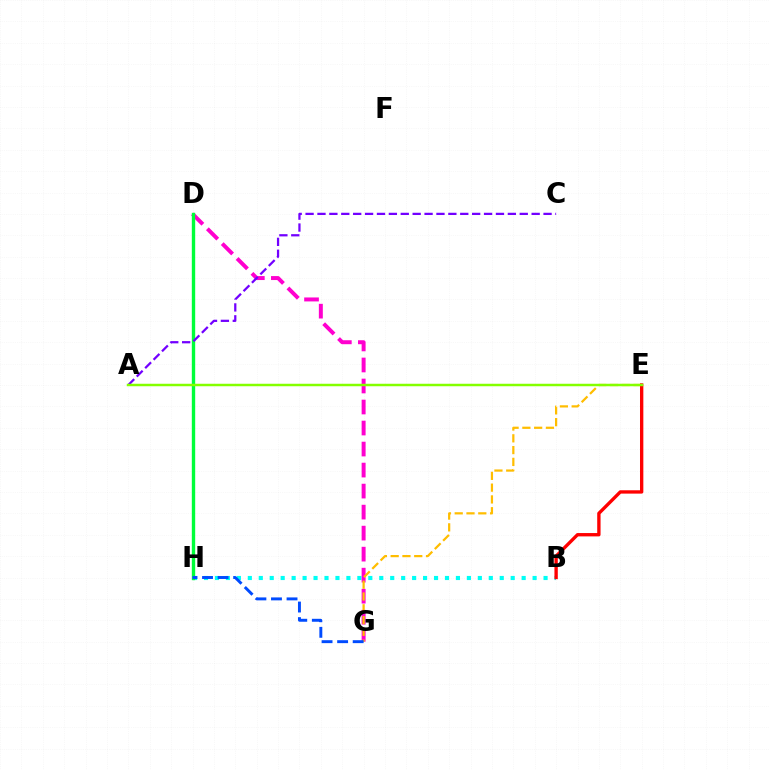{('B', 'H'): [{'color': '#00fff6', 'line_style': 'dotted', 'thickness': 2.98}], ('D', 'G'): [{'color': '#ff00cf', 'line_style': 'dashed', 'thickness': 2.86}], ('E', 'G'): [{'color': '#ffbd00', 'line_style': 'dashed', 'thickness': 1.6}], ('D', 'H'): [{'color': '#00ff39', 'line_style': 'solid', 'thickness': 2.43}], ('G', 'H'): [{'color': '#004bff', 'line_style': 'dashed', 'thickness': 2.11}], ('B', 'E'): [{'color': '#ff0000', 'line_style': 'solid', 'thickness': 2.41}], ('A', 'C'): [{'color': '#7200ff', 'line_style': 'dashed', 'thickness': 1.62}], ('A', 'E'): [{'color': '#84ff00', 'line_style': 'solid', 'thickness': 1.79}]}